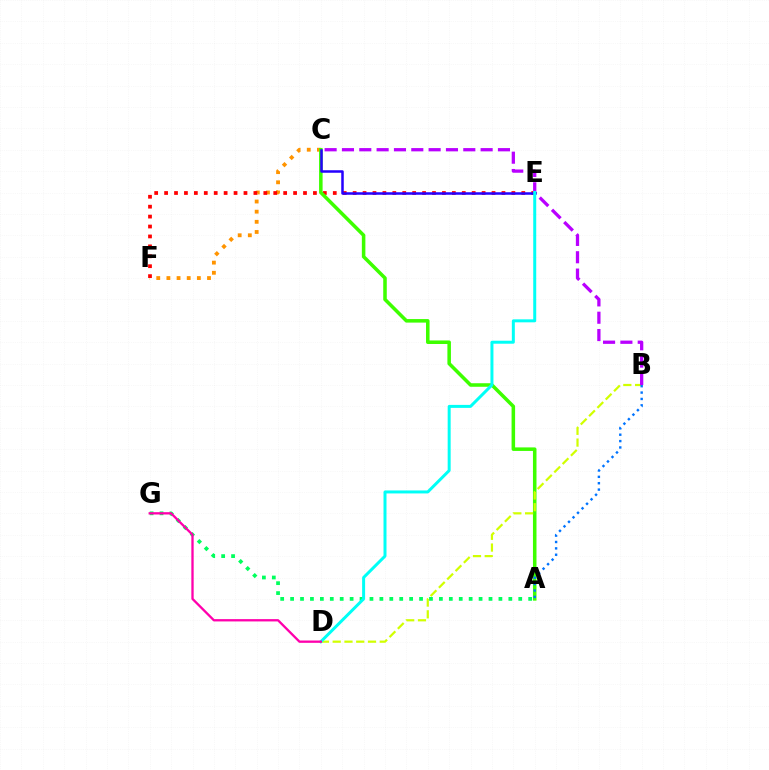{('C', 'F'): [{'color': '#ff9400', 'line_style': 'dotted', 'thickness': 2.76}], ('A', 'G'): [{'color': '#00ff5c', 'line_style': 'dotted', 'thickness': 2.7}], ('E', 'F'): [{'color': '#ff0000', 'line_style': 'dotted', 'thickness': 2.7}], ('A', 'C'): [{'color': '#3dff00', 'line_style': 'solid', 'thickness': 2.55}], ('B', 'D'): [{'color': '#d1ff00', 'line_style': 'dashed', 'thickness': 1.6}], ('B', 'C'): [{'color': '#b900ff', 'line_style': 'dashed', 'thickness': 2.35}], ('C', 'E'): [{'color': '#2500ff', 'line_style': 'solid', 'thickness': 1.81}], ('A', 'B'): [{'color': '#0074ff', 'line_style': 'dotted', 'thickness': 1.73}], ('D', 'E'): [{'color': '#00fff6', 'line_style': 'solid', 'thickness': 2.15}], ('D', 'G'): [{'color': '#ff00ac', 'line_style': 'solid', 'thickness': 1.66}]}